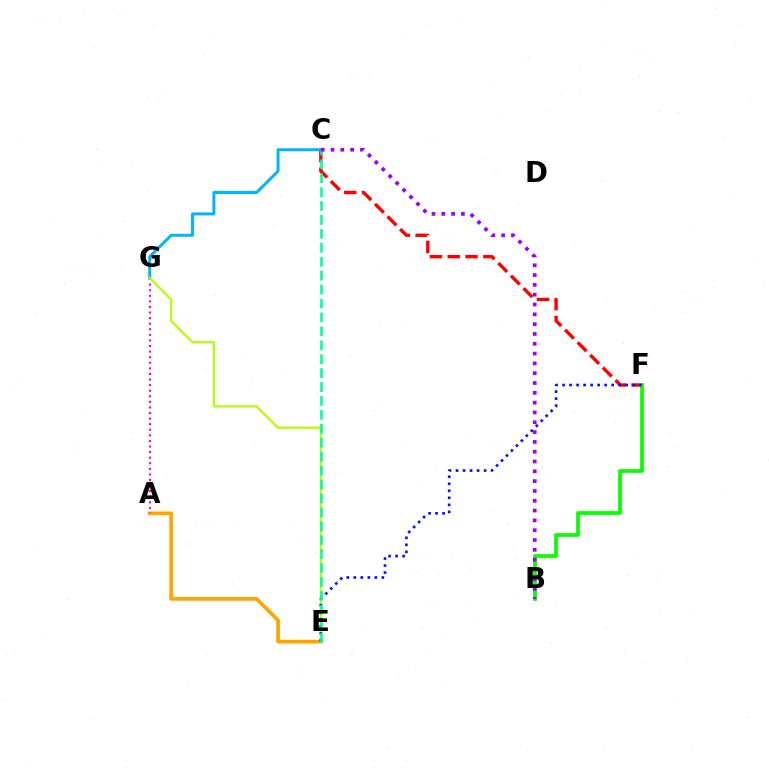{('A', 'E'): [{'color': '#ffa500', 'line_style': 'solid', 'thickness': 2.67}], ('C', 'F'): [{'color': '#ff0000', 'line_style': 'dashed', 'thickness': 2.42}], ('B', 'F'): [{'color': '#08ff00', 'line_style': 'solid', 'thickness': 2.7}], ('C', 'G'): [{'color': '#00b5ff', 'line_style': 'solid', 'thickness': 2.13}], ('A', 'G'): [{'color': '#ff00bd', 'line_style': 'dotted', 'thickness': 1.52}], ('E', 'G'): [{'color': '#b3ff00', 'line_style': 'solid', 'thickness': 1.58}], ('E', 'F'): [{'color': '#0010ff', 'line_style': 'dotted', 'thickness': 1.91}], ('C', 'E'): [{'color': '#00ff9d', 'line_style': 'dashed', 'thickness': 1.89}], ('B', 'C'): [{'color': '#9b00ff', 'line_style': 'dotted', 'thickness': 2.67}]}